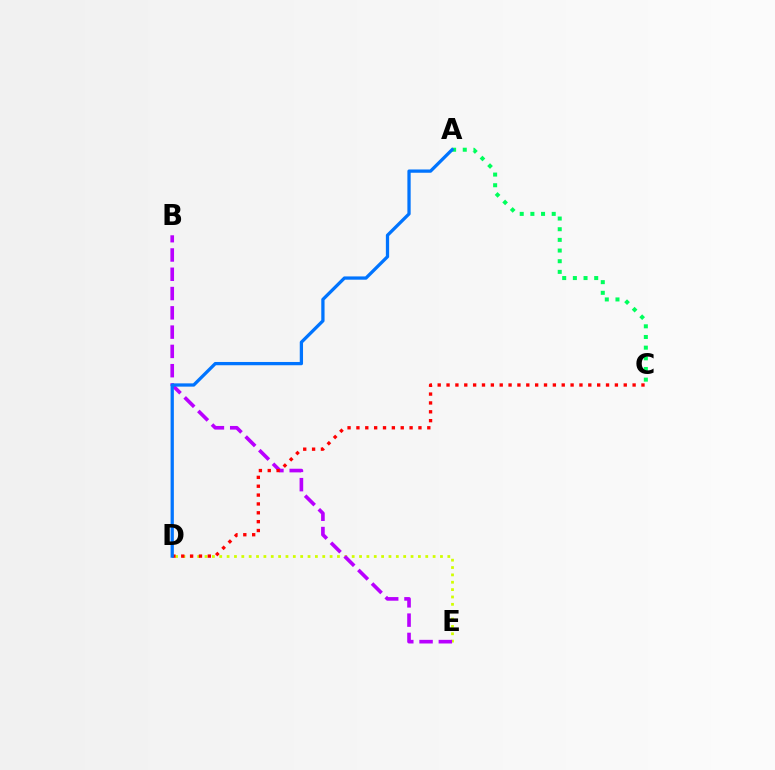{('D', 'E'): [{'color': '#d1ff00', 'line_style': 'dotted', 'thickness': 2.0}], ('B', 'E'): [{'color': '#b900ff', 'line_style': 'dashed', 'thickness': 2.62}], ('A', 'C'): [{'color': '#00ff5c', 'line_style': 'dotted', 'thickness': 2.9}], ('C', 'D'): [{'color': '#ff0000', 'line_style': 'dotted', 'thickness': 2.41}], ('A', 'D'): [{'color': '#0074ff', 'line_style': 'solid', 'thickness': 2.36}]}